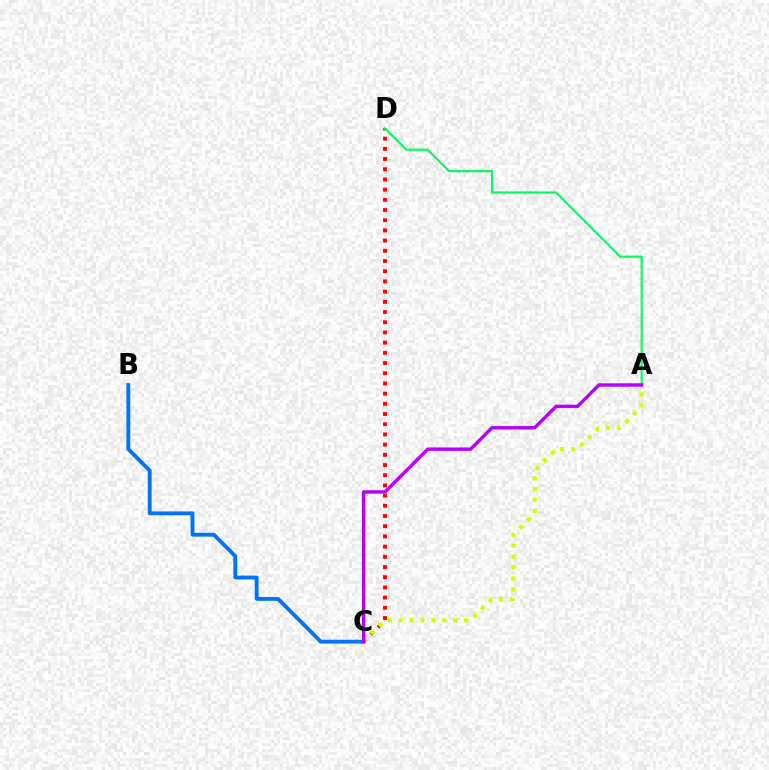{('C', 'D'): [{'color': '#ff0000', 'line_style': 'dotted', 'thickness': 2.77}], ('A', 'D'): [{'color': '#00ff5c', 'line_style': 'solid', 'thickness': 1.52}], ('A', 'C'): [{'color': '#d1ff00', 'line_style': 'dotted', 'thickness': 2.97}, {'color': '#b900ff', 'line_style': 'solid', 'thickness': 2.45}], ('B', 'C'): [{'color': '#0074ff', 'line_style': 'solid', 'thickness': 2.76}]}